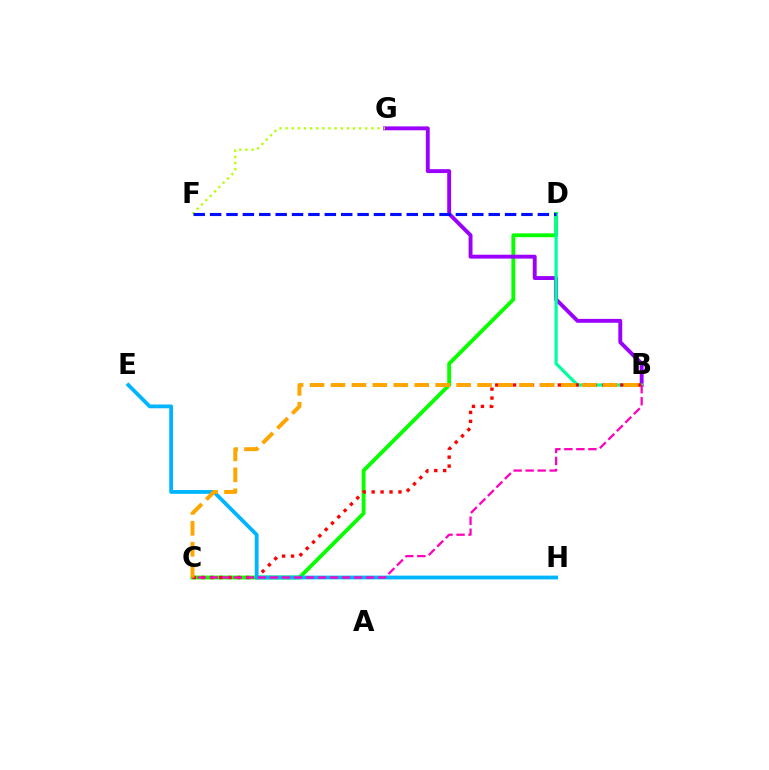{('C', 'D'): [{'color': '#08ff00', 'line_style': 'solid', 'thickness': 2.77}], ('B', 'G'): [{'color': '#9b00ff', 'line_style': 'solid', 'thickness': 2.8}], ('B', 'D'): [{'color': '#00ff9d', 'line_style': 'solid', 'thickness': 2.31}], ('B', 'C'): [{'color': '#ff0000', 'line_style': 'dotted', 'thickness': 2.43}, {'color': '#ff00bd', 'line_style': 'dashed', 'thickness': 1.63}, {'color': '#ffa500', 'line_style': 'dashed', 'thickness': 2.84}], ('E', 'H'): [{'color': '#00b5ff', 'line_style': 'solid', 'thickness': 2.73}], ('F', 'G'): [{'color': '#b3ff00', 'line_style': 'dotted', 'thickness': 1.66}], ('D', 'F'): [{'color': '#0010ff', 'line_style': 'dashed', 'thickness': 2.23}]}